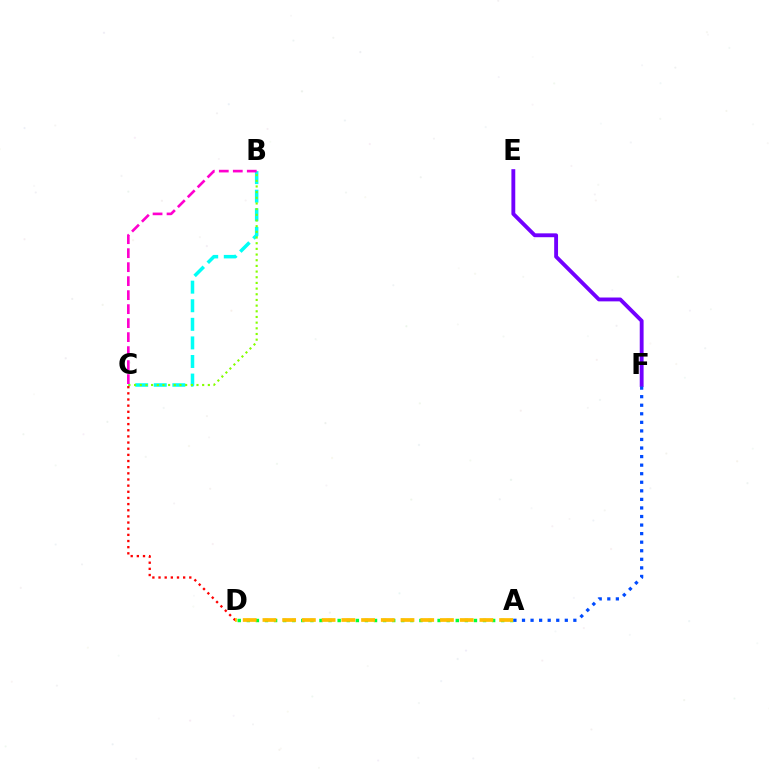{('A', 'D'): [{'color': '#00ff39', 'line_style': 'dotted', 'thickness': 2.47}, {'color': '#ffbd00', 'line_style': 'dashed', 'thickness': 2.68}], ('B', 'C'): [{'color': '#00fff6', 'line_style': 'dashed', 'thickness': 2.52}, {'color': '#84ff00', 'line_style': 'dotted', 'thickness': 1.54}, {'color': '#ff00cf', 'line_style': 'dashed', 'thickness': 1.9}], ('C', 'D'): [{'color': '#ff0000', 'line_style': 'dotted', 'thickness': 1.67}], ('E', 'F'): [{'color': '#7200ff', 'line_style': 'solid', 'thickness': 2.78}], ('A', 'F'): [{'color': '#004bff', 'line_style': 'dotted', 'thickness': 2.33}]}